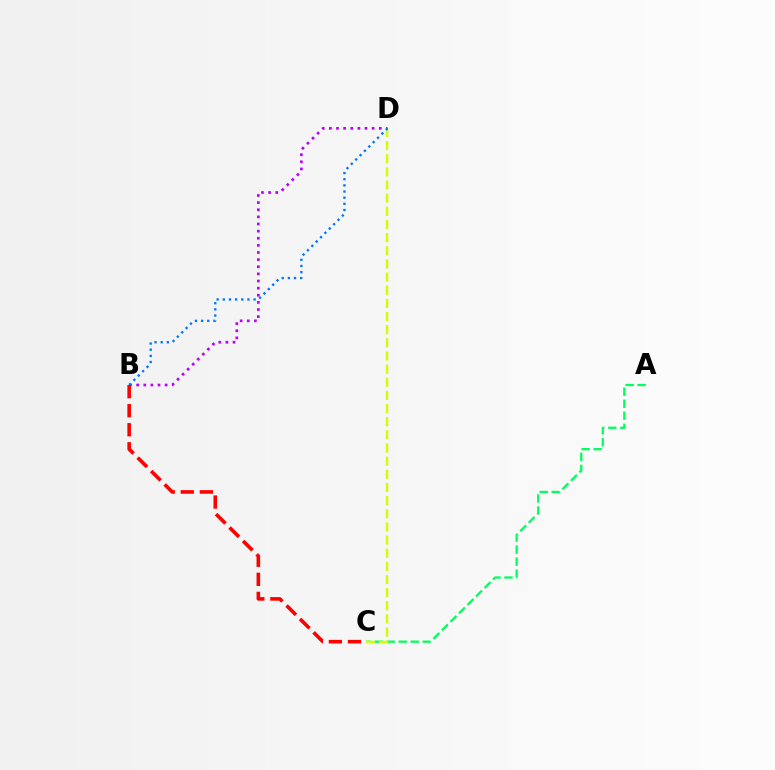{('A', 'C'): [{'color': '#00ff5c', 'line_style': 'dashed', 'thickness': 1.63}], ('C', 'D'): [{'color': '#d1ff00', 'line_style': 'dashed', 'thickness': 1.79}], ('B', 'D'): [{'color': '#b900ff', 'line_style': 'dotted', 'thickness': 1.94}, {'color': '#0074ff', 'line_style': 'dotted', 'thickness': 1.67}], ('B', 'C'): [{'color': '#ff0000', 'line_style': 'dashed', 'thickness': 2.59}]}